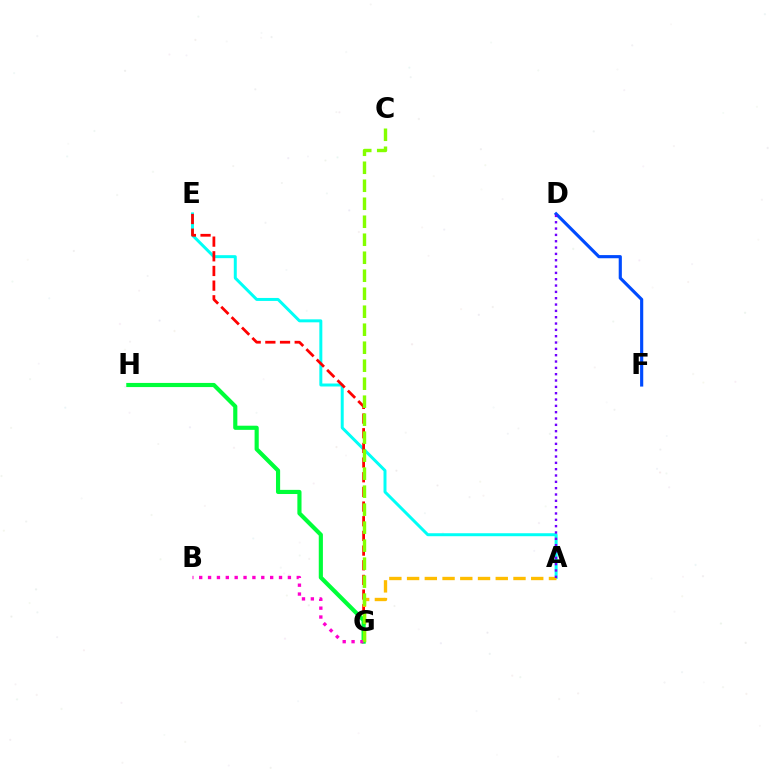{('A', 'E'): [{'color': '#00fff6', 'line_style': 'solid', 'thickness': 2.15}], ('E', 'G'): [{'color': '#ff0000', 'line_style': 'dashed', 'thickness': 1.99}], ('A', 'G'): [{'color': '#ffbd00', 'line_style': 'dashed', 'thickness': 2.41}], ('G', 'H'): [{'color': '#00ff39', 'line_style': 'solid', 'thickness': 2.98}], ('D', 'F'): [{'color': '#004bff', 'line_style': 'solid', 'thickness': 2.27}], ('A', 'D'): [{'color': '#7200ff', 'line_style': 'dotted', 'thickness': 1.72}], ('B', 'G'): [{'color': '#ff00cf', 'line_style': 'dotted', 'thickness': 2.41}], ('C', 'G'): [{'color': '#84ff00', 'line_style': 'dashed', 'thickness': 2.44}]}